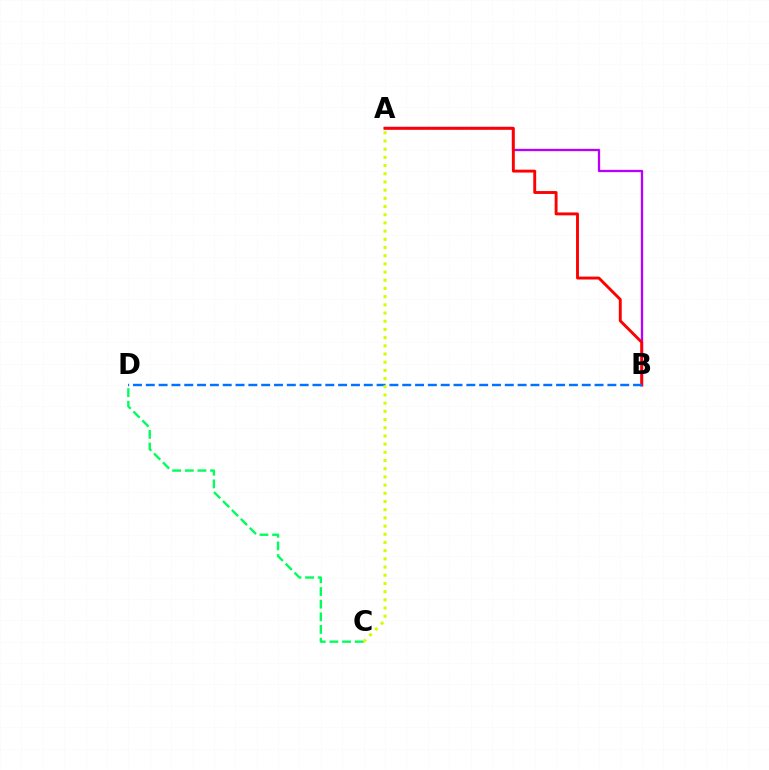{('C', 'D'): [{'color': '#00ff5c', 'line_style': 'dashed', 'thickness': 1.72}], ('A', 'B'): [{'color': '#b900ff', 'line_style': 'solid', 'thickness': 1.66}, {'color': '#ff0000', 'line_style': 'solid', 'thickness': 2.09}], ('B', 'D'): [{'color': '#0074ff', 'line_style': 'dashed', 'thickness': 1.74}], ('A', 'C'): [{'color': '#d1ff00', 'line_style': 'dotted', 'thickness': 2.23}]}